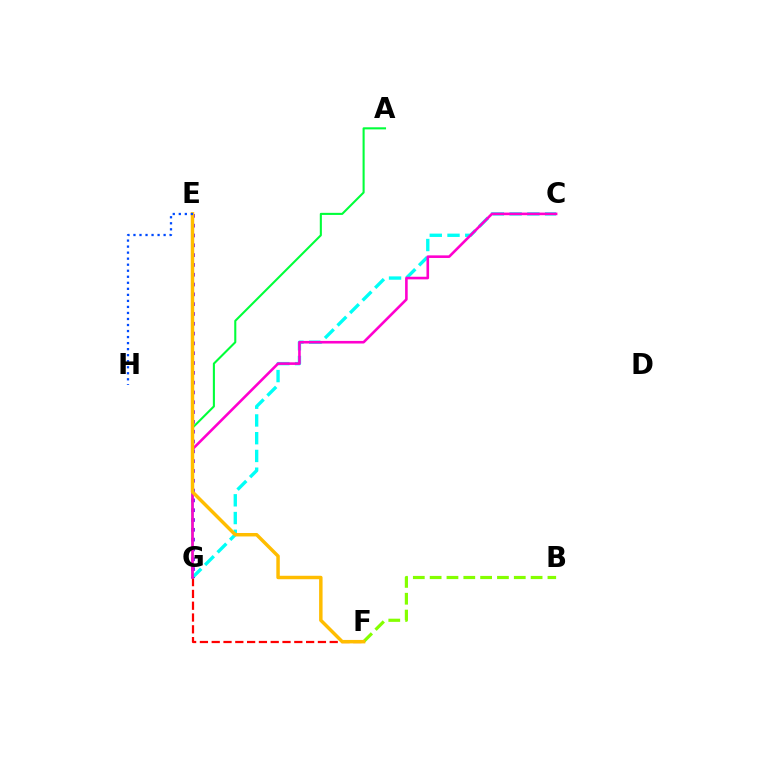{('F', 'G'): [{'color': '#ff0000', 'line_style': 'dashed', 'thickness': 1.6}], ('C', 'G'): [{'color': '#00fff6', 'line_style': 'dashed', 'thickness': 2.41}, {'color': '#ff00cf', 'line_style': 'solid', 'thickness': 1.88}], ('E', 'G'): [{'color': '#7200ff', 'line_style': 'dotted', 'thickness': 2.67}], ('A', 'G'): [{'color': '#00ff39', 'line_style': 'solid', 'thickness': 1.5}], ('B', 'F'): [{'color': '#84ff00', 'line_style': 'dashed', 'thickness': 2.29}], ('E', 'F'): [{'color': '#ffbd00', 'line_style': 'solid', 'thickness': 2.49}], ('E', 'H'): [{'color': '#004bff', 'line_style': 'dotted', 'thickness': 1.64}]}